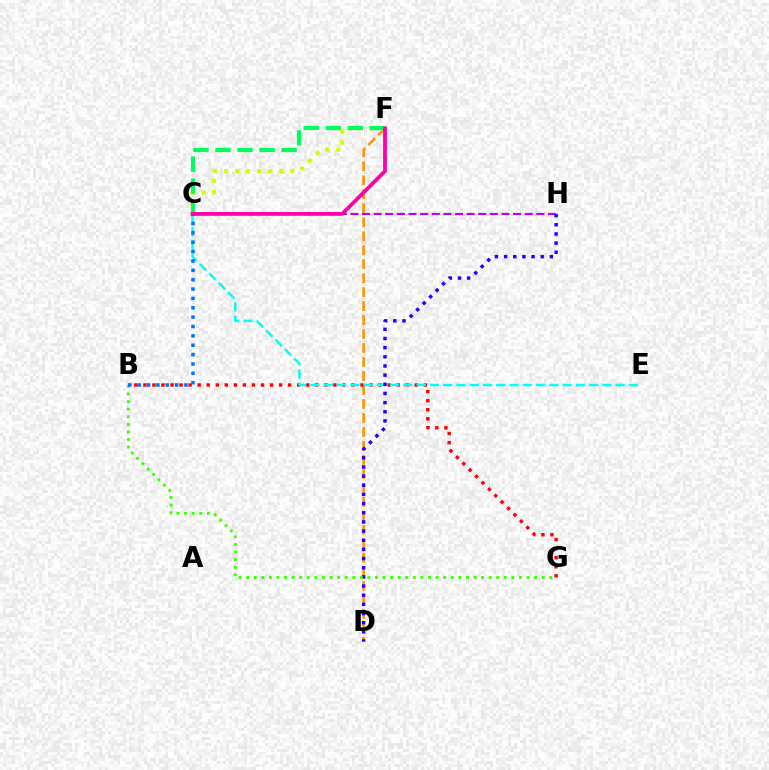{('D', 'F'): [{'color': '#ff9400', 'line_style': 'dashed', 'thickness': 1.9}], ('B', 'G'): [{'color': '#ff0000', 'line_style': 'dotted', 'thickness': 2.46}, {'color': '#3dff00', 'line_style': 'dotted', 'thickness': 2.06}], ('C', 'E'): [{'color': '#00fff6', 'line_style': 'dashed', 'thickness': 1.8}], ('C', 'F'): [{'color': '#d1ff00', 'line_style': 'dotted', 'thickness': 2.99}, {'color': '#00ff5c', 'line_style': 'dashed', 'thickness': 2.99}, {'color': '#ff00ac', 'line_style': 'solid', 'thickness': 2.73}], ('C', 'H'): [{'color': '#b900ff', 'line_style': 'dashed', 'thickness': 1.58}], ('D', 'H'): [{'color': '#2500ff', 'line_style': 'dotted', 'thickness': 2.49}], ('B', 'C'): [{'color': '#0074ff', 'line_style': 'dotted', 'thickness': 2.54}]}